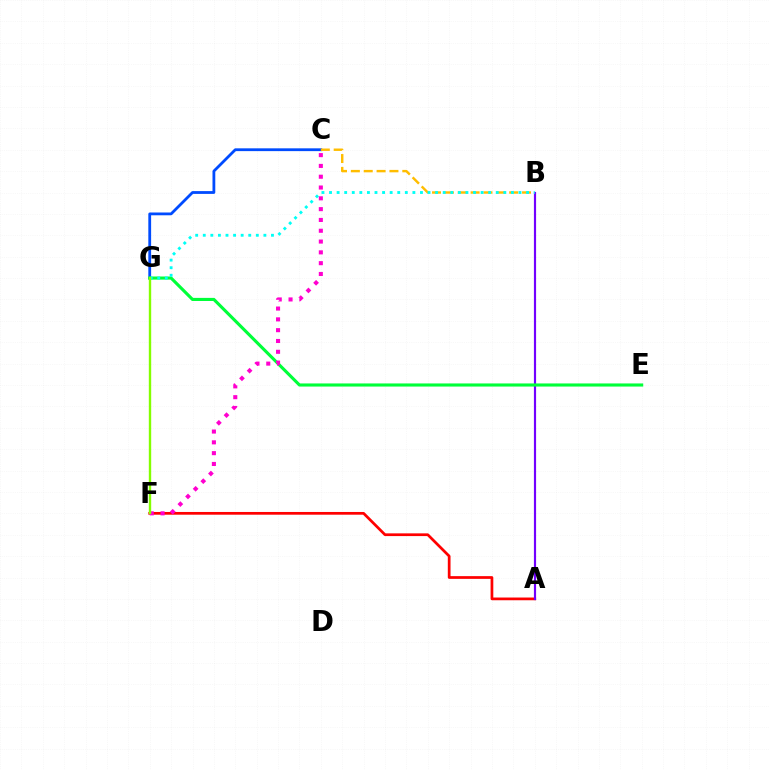{('A', 'F'): [{'color': '#ff0000', 'line_style': 'solid', 'thickness': 1.96}], ('C', 'G'): [{'color': '#004bff', 'line_style': 'solid', 'thickness': 2.01}], ('A', 'B'): [{'color': '#7200ff', 'line_style': 'solid', 'thickness': 1.57}], ('B', 'C'): [{'color': '#ffbd00', 'line_style': 'dashed', 'thickness': 1.75}], ('E', 'G'): [{'color': '#00ff39', 'line_style': 'solid', 'thickness': 2.24}], ('B', 'G'): [{'color': '#00fff6', 'line_style': 'dotted', 'thickness': 2.06}], ('C', 'F'): [{'color': '#ff00cf', 'line_style': 'dotted', 'thickness': 2.94}], ('F', 'G'): [{'color': '#84ff00', 'line_style': 'solid', 'thickness': 1.71}]}